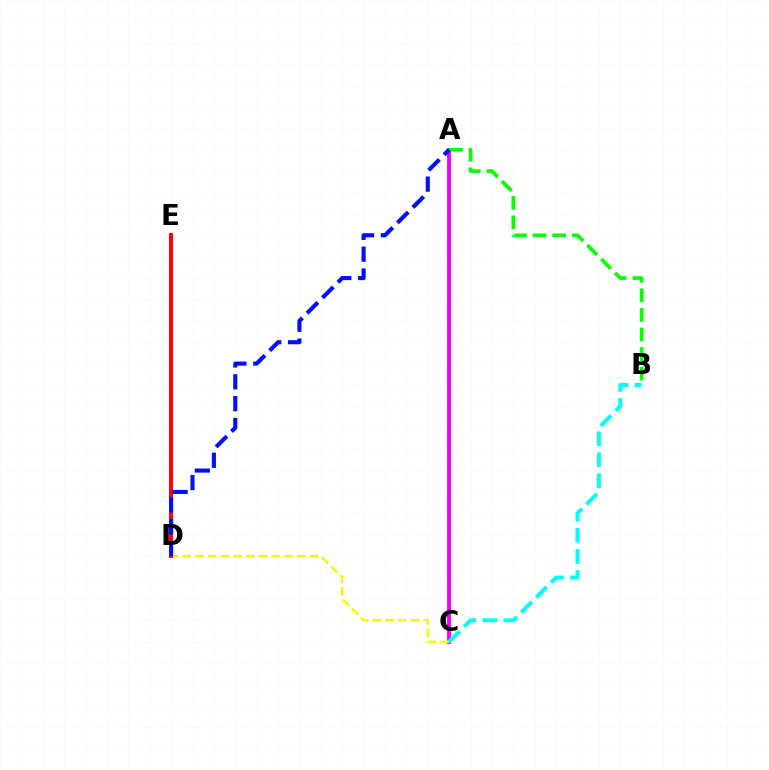{('A', 'C'): [{'color': '#ee00ff', 'line_style': 'solid', 'thickness': 2.76}], ('C', 'D'): [{'color': '#fcf500', 'line_style': 'dashed', 'thickness': 1.73}], ('A', 'B'): [{'color': '#08ff00', 'line_style': 'dashed', 'thickness': 2.66}], ('B', 'C'): [{'color': '#00fff6', 'line_style': 'dashed', 'thickness': 2.86}], ('D', 'E'): [{'color': '#ff0000', 'line_style': 'solid', 'thickness': 2.84}], ('A', 'D'): [{'color': '#0010ff', 'line_style': 'dashed', 'thickness': 2.97}]}